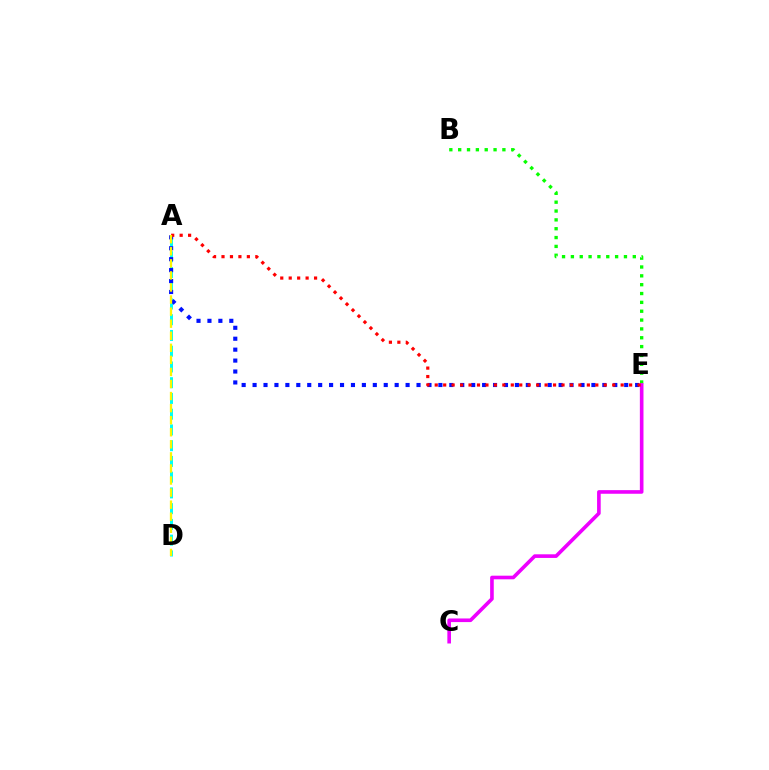{('B', 'E'): [{'color': '#08ff00', 'line_style': 'dotted', 'thickness': 2.4}], ('A', 'D'): [{'color': '#00fff6', 'line_style': 'dashed', 'thickness': 2.14}, {'color': '#fcf500', 'line_style': 'dashed', 'thickness': 1.64}], ('C', 'E'): [{'color': '#ee00ff', 'line_style': 'solid', 'thickness': 2.61}], ('A', 'E'): [{'color': '#0010ff', 'line_style': 'dotted', 'thickness': 2.97}, {'color': '#ff0000', 'line_style': 'dotted', 'thickness': 2.3}]}